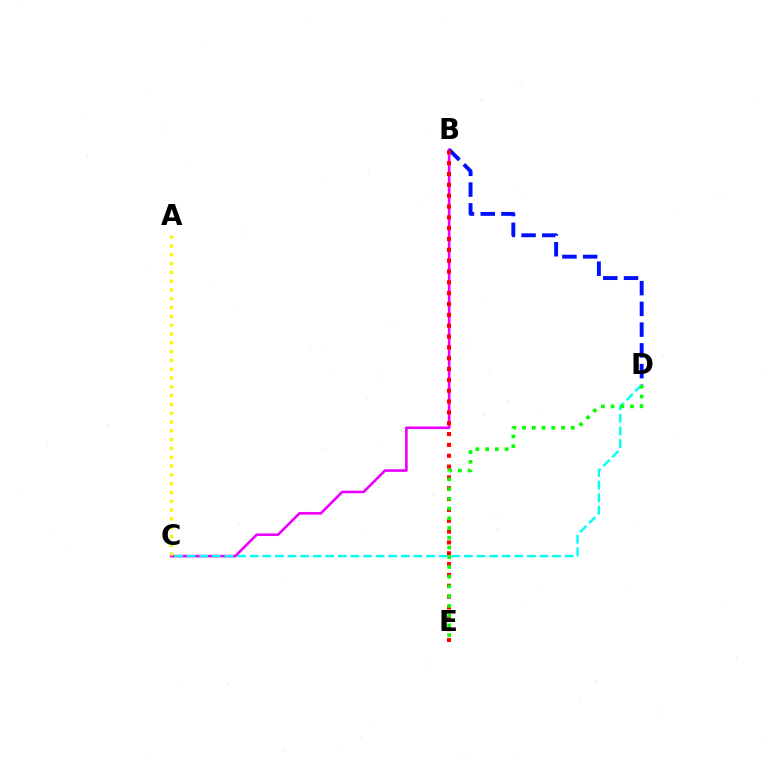{('B', 'C'): [{'color': '#ee00ff', 'line_style': 'solid', 'thickness': 1.88}], ('A', 'C'): [{'color': '#fcf500', 'line_style': 'dotted', 'thickness': 2.39}], ('B', 'D'): [{'color': '#0010ff', 'line_style': 'dashed', 'thickness': 2.82}], ('C', 'D'): [{'color': '#00fff6', 'line_style': 'dashed', 'thickness': 1.71}], ('B', 'E'): [{'color': '#ff0000', 'line_style': 'dotted', 'thickness': 2.94}], ('D', 'E'): [{'color': '#08ff00', 'line_style': 'dotted', 'thickness': 2.64}]}